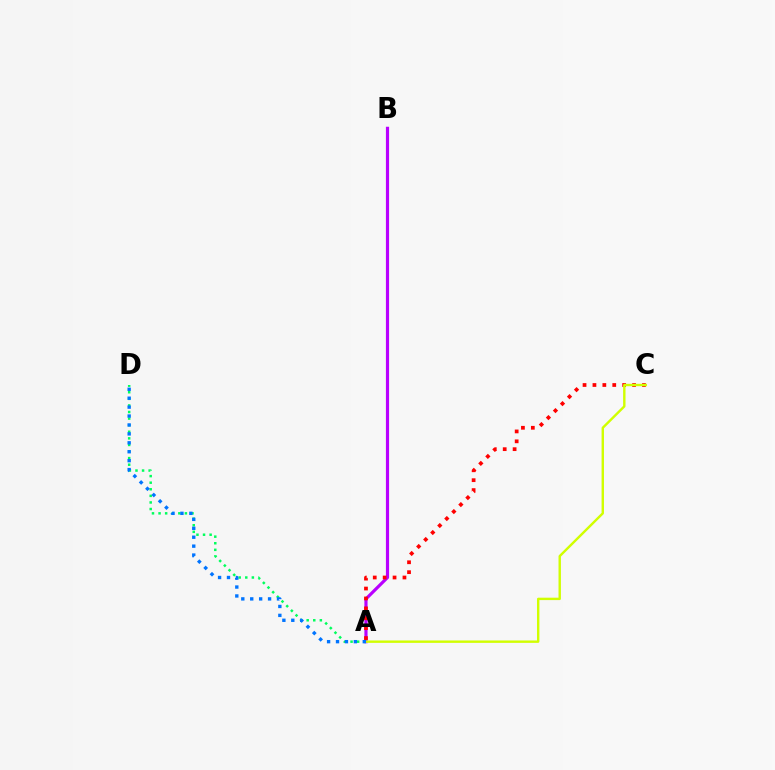{('A', 'B'): [{'color': '#b900ff', 'line_style': 'solid', 'thickness': 2.28}], ('A', 'D'): [{'color': '#00ff5c', 'line_style': 'dotted', 'thickness': 1.79}, {'color': '#0074ff', 'line_style': 'dotted', 'thickness': 2.42}], ('A', 'C'): [{'color': '#ff0000', 'line_style': 'dotted', 'thickness': 2.69}, {'color': '#d1ff00', 'line_style': 'solid', 'thickness': 1.73}]}